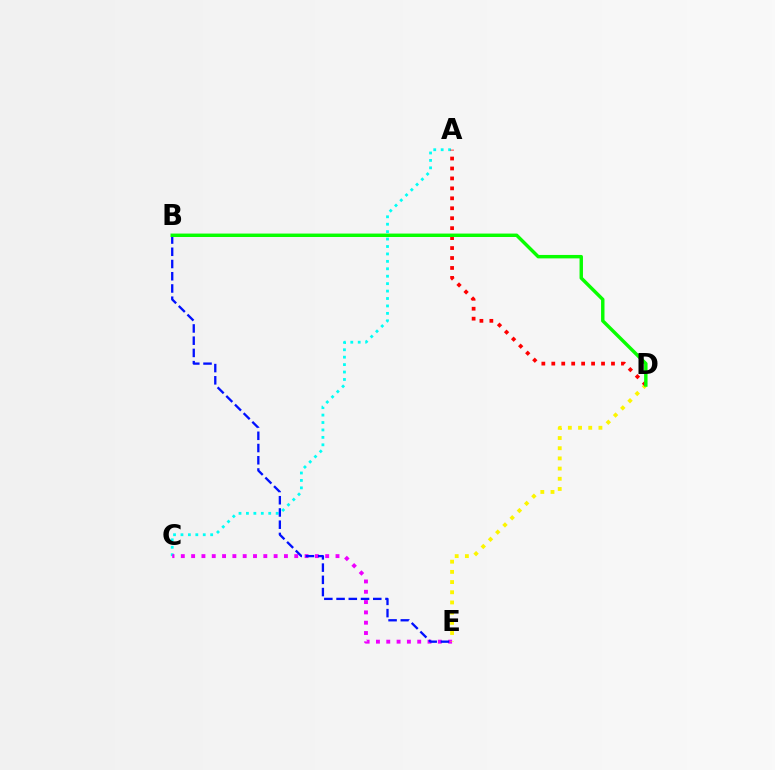{('A', 'C'): [{'color': '#00fff6', 'line_style': 'dotted', 'thickness': 2.02}], ('C', 'E'): [{'color': '#ee00ff', 'line_style': 'dotted', 'thickness': 2.8}], ('B', 'E'): [{'color': '#0010ff', 'line_style': 'dashed', 'thickness': 1.66}], ('D', 'E'): [{'color': '#fcf500', 'line_style': 'dotted', 'thickness': 2.77}], ('A', 'D'): [{'color': '#ff0000', 'line_style': 'dotted', 'thickness': 2.7}], ('B', 'D'): [{'color': '#08ff00', 'line_style': 'solid', 'thickness': 2.47}]}